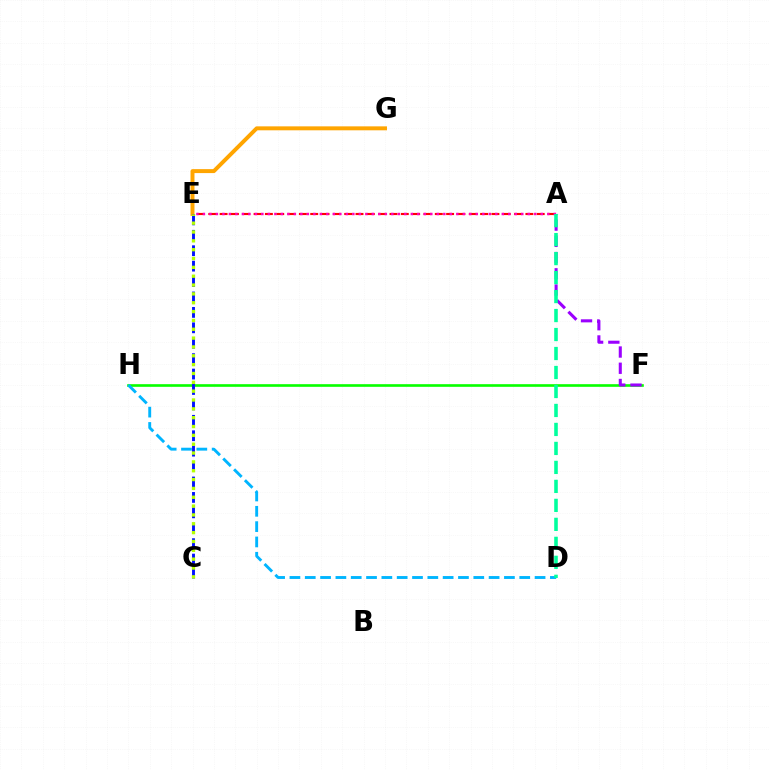{('A', 'E'): [{'color': '#ff0000', 'line_style': 'dashed', 'thickness': 1.54}, {'color': '#ff00bd', 'line_style': 'dotted', 'thickness': 1.77}], ('F', 'H'): [{'color': '#08ff00', 'line_style': 'solid', 'thickness': 1.9}], ('D', 'H'): [{'color': '#00b5ff', 'line_style': 'dashed', 'thickness': 2.08}], ('A', 'F'): [{'color': '#9b00ff', 'line_style': 'dashed', 'thickness': 2.21}], ('E', 'G'): [{'color': '#ffa500', 'line_style': 'solid', 'thickness': 2.85}], ('C', 'E'): [{'color': '#0010ff', 'line_style': 'dashed', 'thickness': 2.09}, {'color': '#b3ff00', 'line_style': 'dotted', 'thickness': 2.4}], ('A', 'D'): [{'color': '#00ff9d', 'line_style': 'dashed', 'thickness': 2.58}]}